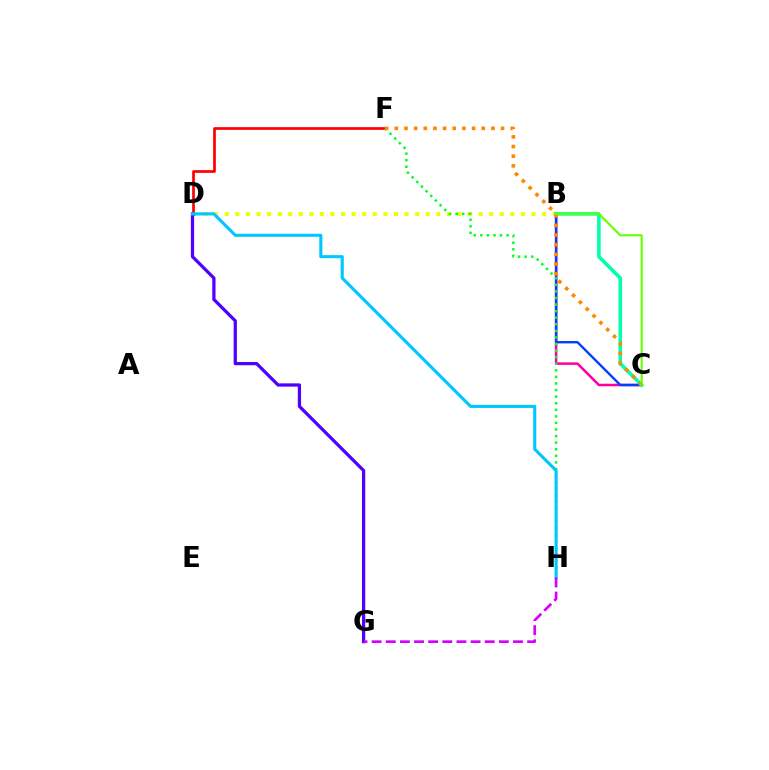{('B', 'C'): [{'color': '#ff00a0', 'line_style': 'solid', 'thickness': 1.82}, {'color': '#003fff', 'line_style': 'solid', 'thickness': 1.71}, {'color': '#00ffaf', 'line_style': 'solid', 'thickness': 2.58}, {'color': '#66ff00', 'line_style': 'solid', 'thickness': 1.51}], ('B', 'D'): [{'color': '#eeff00', 'line_style': 'dotted', 'thickness': 2.87}], ('D', 'F'): [{'color': '#ff0000', 'line_style': 'solid', 'thickness': 1.94}], ('F', 'H'): [{'color': '#00ff27', 'line_style': 'dotted', 'thickness': 1.79}], ('C', 'F'): [{'color': '#ff8800', 'line_style': 'dotted', 'thickness': 2.62}], ('D', 'G'): [{'color': '#4f00ff', 'line_style': 'solid', 'thickness': 2.34}], ('D', 'H'): [{'color': '#00c7ff', 'line_style': 'solid', 'thickness': 2.23}], ('G', 'H'): [{'color': '#d600ff', 'line_style': 'dashed', 'thickness': 1.92}]}